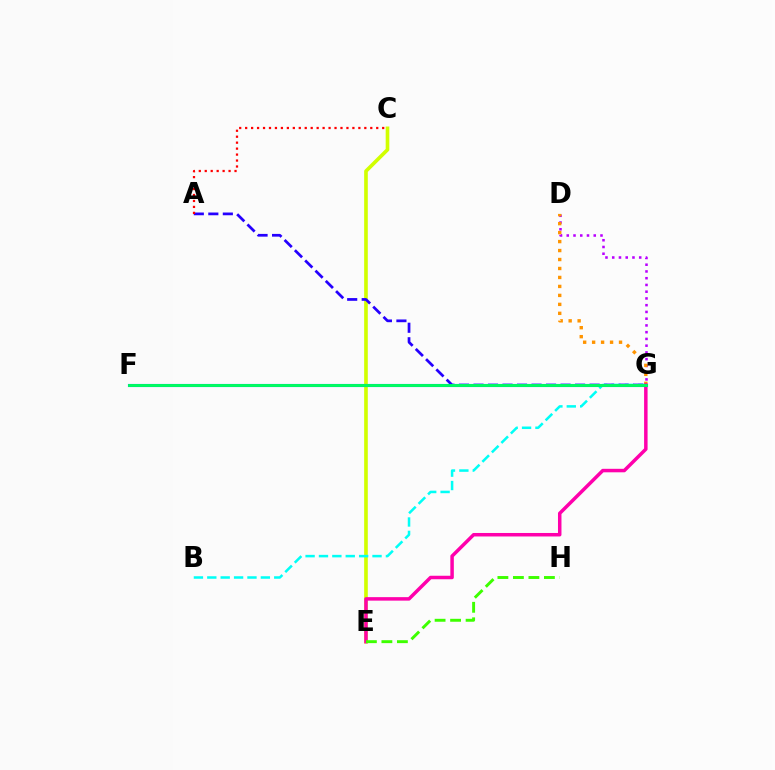{('C', 'E'): [{'color': '#d1ff00', 'line_style': 'solid', 'thickness': 2.62}], ('D', 'G'): [{'color': '#b900ff', 'line_style': 'dotted', 'thickness': 1.83}, {'color': '#ff9400', 'line_style': 'dotted', 'thickness': 2.44}], ('B', 'G'): [{'color': '#00fff6', 'line_style': 'dashed', 'thickness': 1.82}], ('E', 'G'): [{'color': '#ff00ac', 'line_style': 'solid', 'thickness': 2.51}], ('A', 'G'): [{'color': '#2500ff', 'line_style': 'dashed', 'thickness': 1.97}], ('E', 'H'): [{'color': '#3dff00', 'line_style': 'dashed', 'thickness': 2.11}], ('A', 'C'): [{'color': '#ff0000', 'line_style': 'dotted', 'thickness': 1.62}], ('F', 'G'): [{'color': '#0074ff', 'line_style': 'solid', 'thickness': 2.24}, {'color': '#00ff5c', 'line_style': 'solid', 'thickness': 2.04}]}